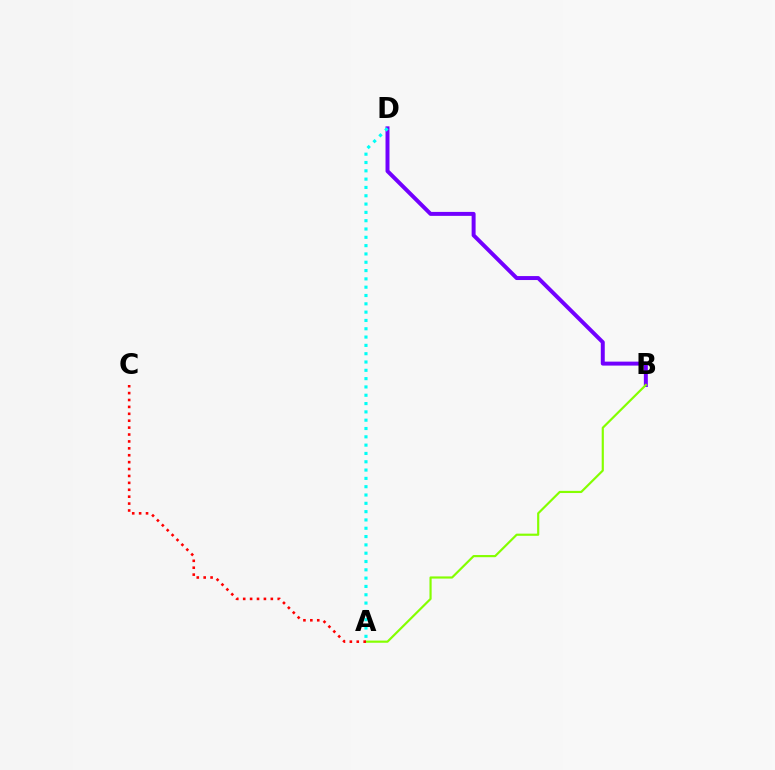{('B', 'D'): [{'color': '#7200ff', 'line_style': 'solid', 'thickness': 2.85}], ('A', 'D'): [{'color': '#00fff6', 'line_style': 'dotted', 'thickness': 2.26}], ('A', 'B'): [{'color': '#84ff00', 'line_style': 'solid', 'thickness': 1.56}], ('A', 'C'): [{'color': '#ff0000', 'line_style': 'dotted', 'thickness': 1.88}]}